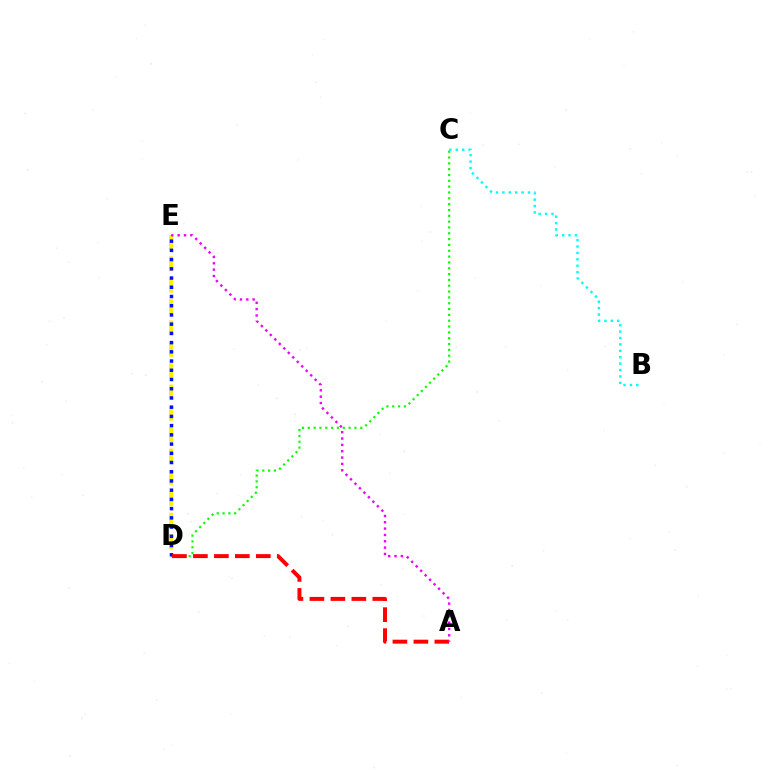{('C', 'D'): [{'color': '#08ff00', 'line_style': 'dotted', 'thickness': 1.58}], ('D', 'E'): [{'color': '#fcf500', 'line_style': 'dashed', 'thickness': 2.9}, {'color': '#0010ff', 'line_style': 'dotted', 'thickness': 2.51}], ('B', 'C'): [{'color': '#00fff6', 'line_style': 'dotted', 'thickness': 1.74}], ('A', 'D'): [{'color': '#ff0000', 'line_style': 'dashed', 'thickness': 2.85}], ('A', 'E'): [{'color': '#ee00ff', 'line_style': 'dotted', 'thickness': 1.72}]}